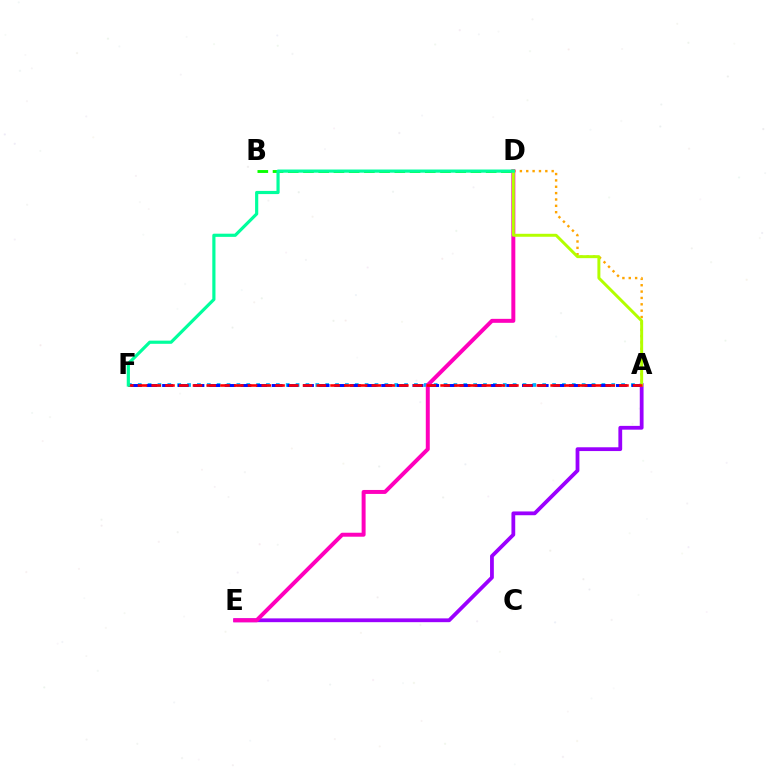{('A', 'F'): [{'color': '#00b5ff', 'line_style': 'dotted', 'thickness': 2.68}, {'color': '#0010ff', 'line_style': 'dashed', 'thickness': 2.13}, {'color': '#ff0000', 'line_style': 'dashed', 'thickness': 1.87}], ('A', 'D'): [{'color': '#ffa500', 'line_style': 'dotted', 'thickness': 1.73}, {'color': '#b3ff00', 'line_style': 'solid', 'thickness': 2.14}], ('A', 'E'): [{'color': '#9b00ff', 'line_style': 'solid', 'thickness': 2.73}], ('B', 'D'): [{'color': '#08ff00', 'line_style': 'dashed', 'thickness': 2.07}], ('D', 'E'): [{'color': '#ff00bd', 'line_style': 'solid', 'thickness': 2.86}], ('D', 'F'): [{'color': '#00ff9d', 'line_style': 'solid', 'thickness': 2.29}]}